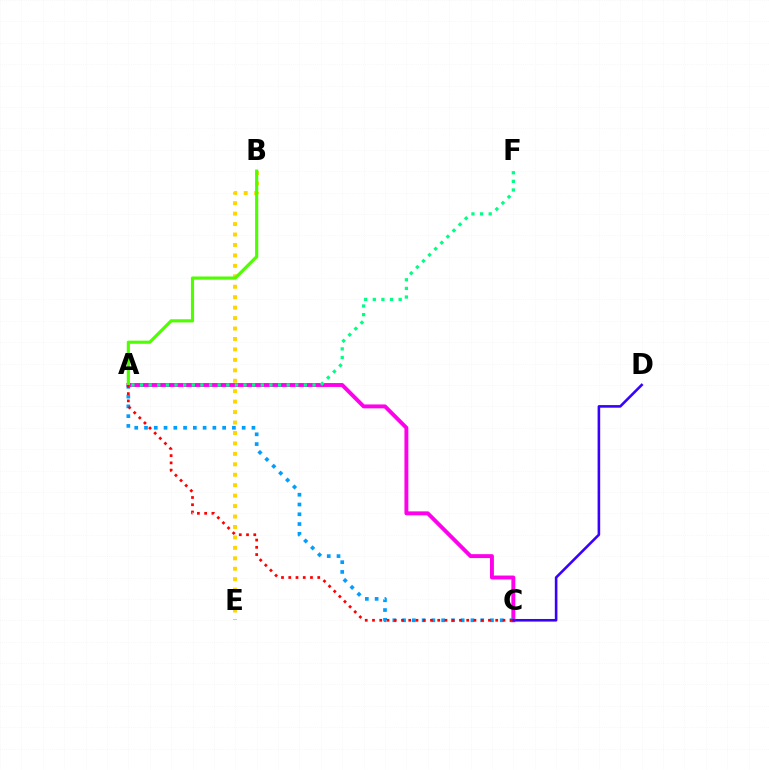{('A', 'C'): [{'color': '#ff00ed', 'line_style': 'solid', 'thickness': 2.81}, {'color': '#009eff', 'line_style': 'dotted', 'thickness': 2.65}, {'color': '#ff0000', 'line_style': 'dotted', 'thickness': 1.97}], ('A', 'F'): [{'color': '#00ff86', 'line_style': 'dotted', 'thickness': 2.34}], ('B', 'E'): [{'color': '#ffd500', 'line_style': 'dotted', 'thickness': 2.84}], ('C', 'D'): [{'color': '#3700ff', 'line_style': 'solid', 'thickness': 1.86}], ('A', 'B'): [{'color': '#4fff00', 'line_style': 'solid', 'thickness': 2.27}]}